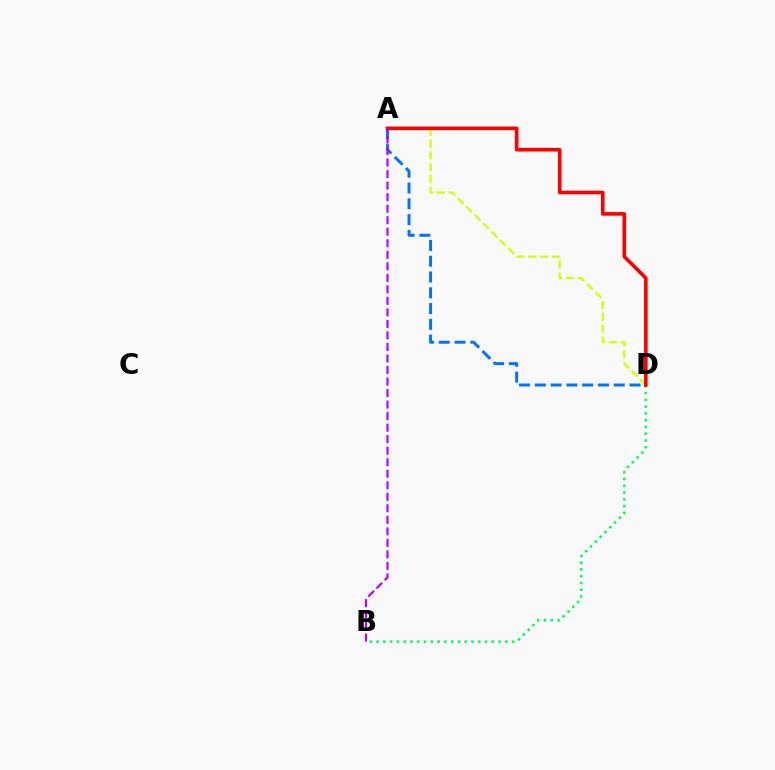{('A', 'D'): [{'color': '#0074ff', 'line_style': 'dashed', 'thickness': 2.14}, {'color': '#d1ff00', 'line_style': 'dashed', 'thickness': 1.6}, {'color': '#ff0000', 'line_style': 'solid', 'thickness': 2.6}], ('B', 'D'): [{'color': '#00ff5c', 'line_style': 'dotted', 'thickness': 1.84}], ('A', 'B'): [{'color': '#b900ff', 'line_style': 'dashed', 'thickness': 1.57}]}